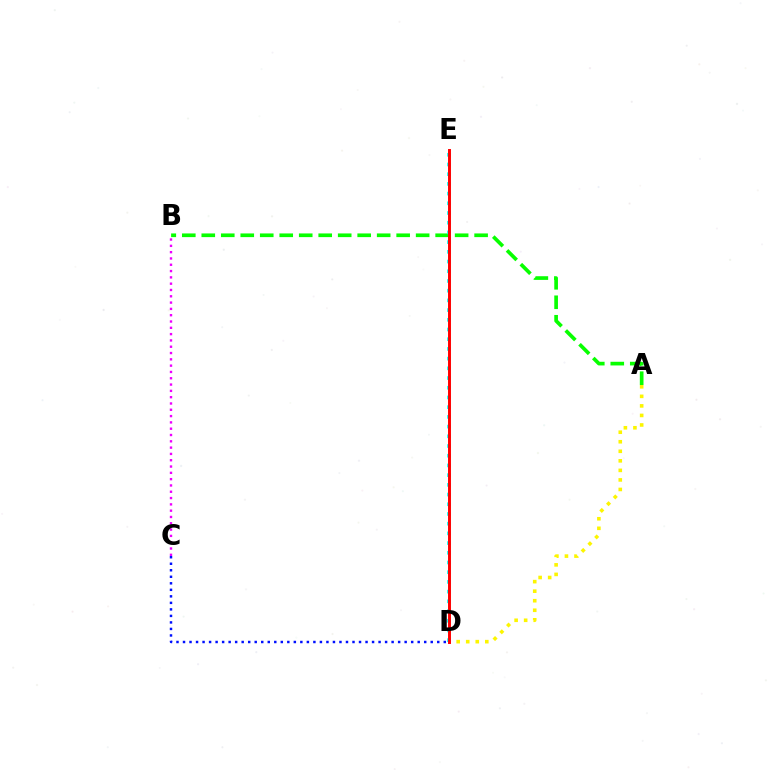{('A', 'D'): [{'color': '#fcf500', 'line_style': 'dotted', 'thickness': 2.59}], ('B', 'C'): [{'color': '#ee00ff', 'line_style': 'dotted', 'thickness': 1.71}], ('A', 'B'): [{'color': '#08ff00', 'line_style': 'dashed', 'thickness': 2.65}], ('D', 'E'): [{'color': '#00fff6', 'line_style': 'dotted', 'thickness': 2.64}, {'color': '#ff0000', 'line_style': 'solid', 'thickness': 2.12}], ('C', 'D'): [{'color': '#0010ff', 'line_style': 'dotted', 'thickness': 1.77}]}